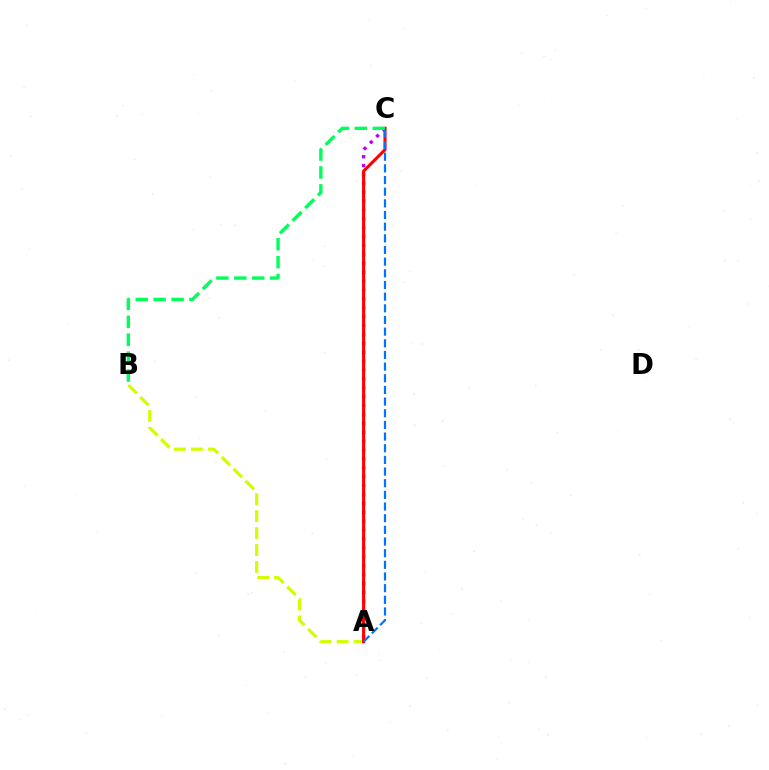{('A', 'C'): [{'color': '#b900ff', 'line_style': 'dotted', 'thickness': 2.42}, {'color': '#ff0000', 'line_style': 'solid', 'thickness': 2.23}, {'color': '#0074ff', 'line_style': 'dashed', 'thickness': 1.58}], ('A', 'B'): [{'color': '#d1ff00', 'line_style': 'dashed', 'thickness': 2.3}], ('B', 'C'): [{'color': '#00ff5c', 'line_style': 'dashed', 'thickness': 2.43}]}